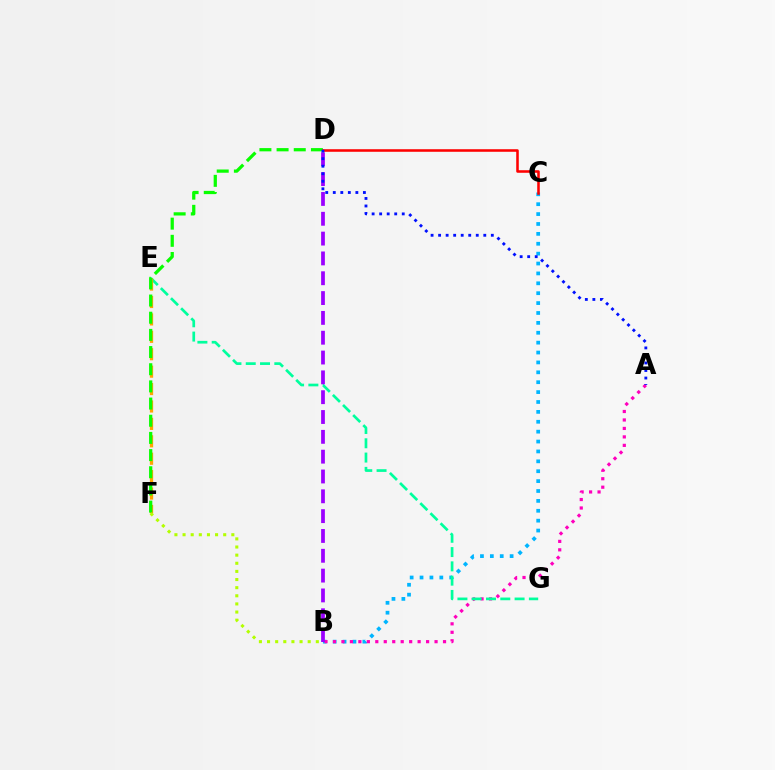{('B', 'C'): [{'color': '#00b5ff', 'line_style': 'dotted', 'thickness': 2.69}], ('A', 'B'): [{'color': '#ff00bd', 'line_style': 'dotted', 'thickness': 2.3}], ('E', 'G'): [{'color': '#00ff9d', 'line_style': 'dashed', 'thickness': 1.94}], ('E', 'F'): [{'color': '#ffa500', 'line_style': 'dashed', 'thickness': 2.37}], ('B', 'D'): [{'color': '#9b00ff', 'line_style': 'dashed', 'thickness': 2.69}], ('D', 'F'): [{'color': '#08ff00', 'line_style': 'dashed', 'thickness': 2.33}], ('C', 'D'): [{'color': '#ff0000', 'line_style': 'solid', 'thickness': 1.84}], ('A', 'D'): [{'color': '#0010ff', 'line_style': 'dotted', 'thickness': 2.05}], ('B', 'F'): [{'color': '#b3ff00', 'line_style': 'dotted', 'thickness': 2.21}]}